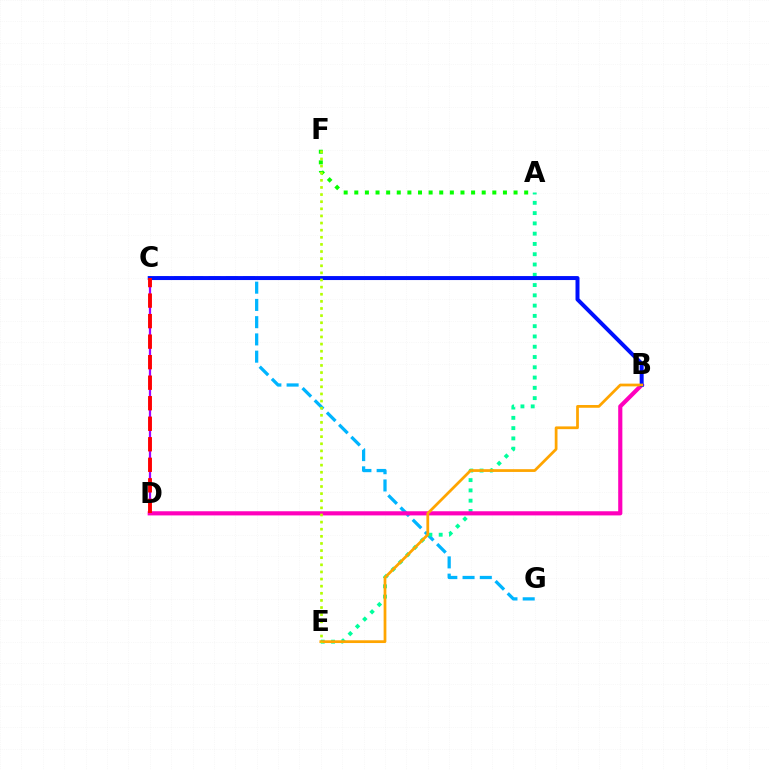{('C', 'D'): [{'color': '#9b00ff', 'line_style': 'solid', 'thickness': 1.62}, {'color': '#ff0000', 'line_style': 'dashed', 'thickness': 2.79}], ('C', 'G'): [{'color': '#00b5ff', 'line_style': 'dashed', 'thickness': 2.34}], ('A', 'E'): [{'color': '#00ff9d', 'line_style': 'dotted', 'thickness': 2.79}], ('B', 'D'): [{'color': '#ff00bd', 'line_style': 'solid', 'thickness': 2.99}], ('B', 'C'): [{'color': '#0010ff', 'line_style': 'solid', 'thickness': 2.87}], ('B', 'E'): [{'color': '#ffa500', 'line_style': 'solid', 'thickness': 1.98}], ('A', 'F'): [{'color': '#08ff00', 'line_style': 'dotted', 'thickness': 2.88}], ('E', 'F'): [{'color': '#b3ff00', 'line_style': 'dotted', 'thickness': 1.93}]}